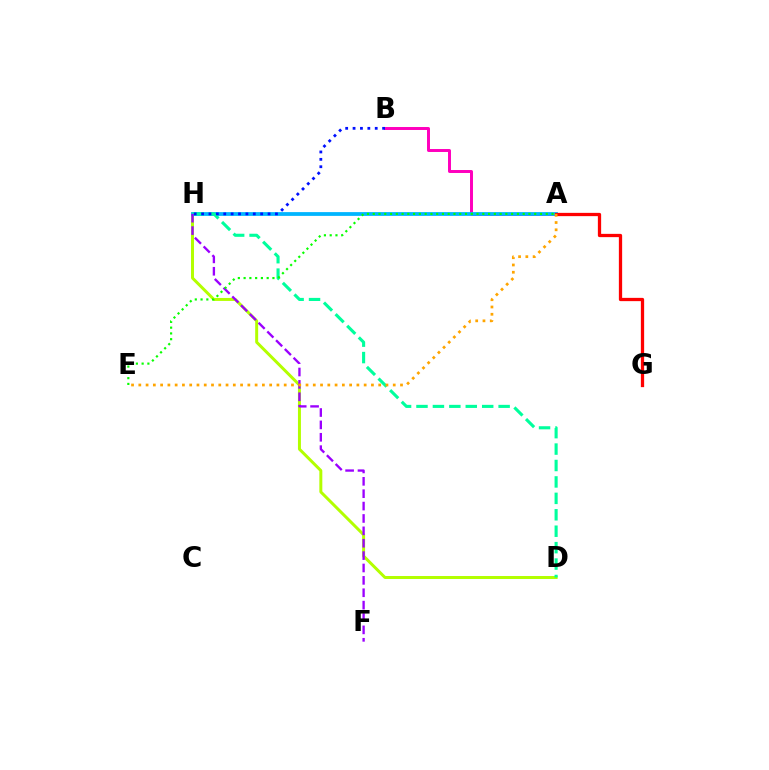{('D', 'H'): [{'color': '#b3ff00', 'line_style': 'solid', 'thickness': 2.14}, {'color': '#00ff9d', 'line_style': 'dashed', 'thickness': 2.23}], ('A', 'B'): [{'color': '#ff00bd', 'line_style': 'solid', 'thickness': 2.14}], ('A', 'H'): [{'color': '#00b5ff', 'line_style': 'solid', 'thickness': 2.72}], ('B', 'H'): [{'color': '#0010ff', 'line_style': 'dotted', 'thickness': 2.01}], ('A', 'G'): [{'color': '#ff0000', 'line_style': 'solid', 'thickness': 2.35}], ('F', 'H'): [{'color': '#9b00ff', 'line_style': 'dashed', 'thickness': 1.68}], ('A', 'E'): [{'color': '#ffa500', 'line_style': 'dotted', 'thickness': 1.98}, {'color': '#08ff00', 'line_style': 'dotted', 'thickness': 1.57}]}